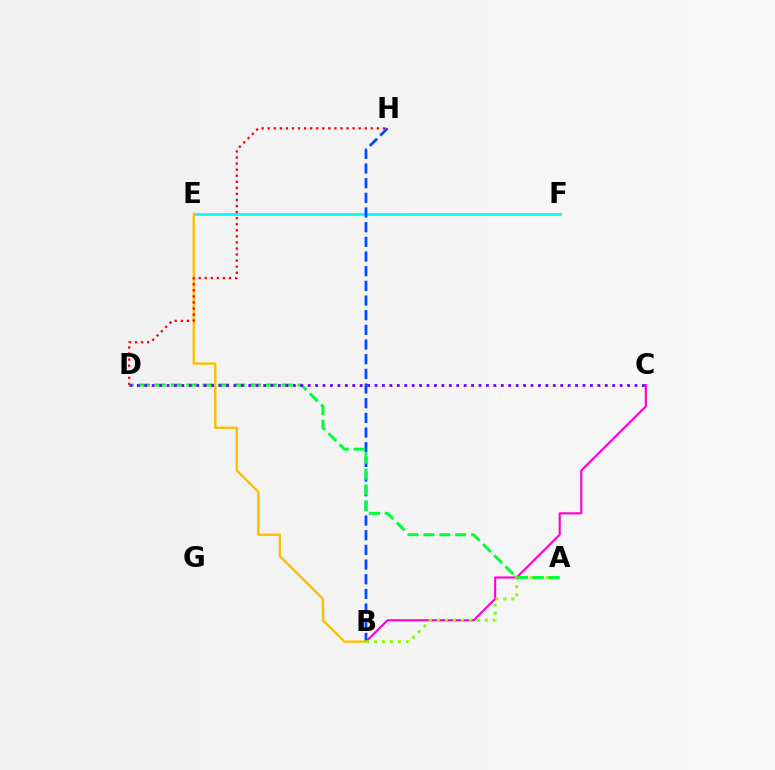{('B', 'C'): [{'color': '#ff00cf', 'line_style': 'solid', 'thickness': 1.54}], ('E', 'F'): [{'color': '#00fff6', 'line_style': 'solid', 'thickness': 1.97}], ('B', 'H'): [{'color': '#004bff', 'line_style': 'dashed', 'thickness': 1.99}], ('B', 'E'): [{'color': '#ffbd00', 'line_style': 'solid', 'thickness': 1.69}], ('D', 'H'): [{'color': '#ff0000', 'line_style': 'dotted', 'thickness': 1.65}], ('A', 'B'): [{'color': '#84ff00', 'line_style': 'dotted', 'thickness': 2.17}], ('A', 'D'): [{'color': '#00ff39', 'line_style': 'dashed', 'thickness': 2.16}], ('C', 'D'): [{'color': '#7200ff', 'line_style': 'dotted', 'thickness': 2.02}]}